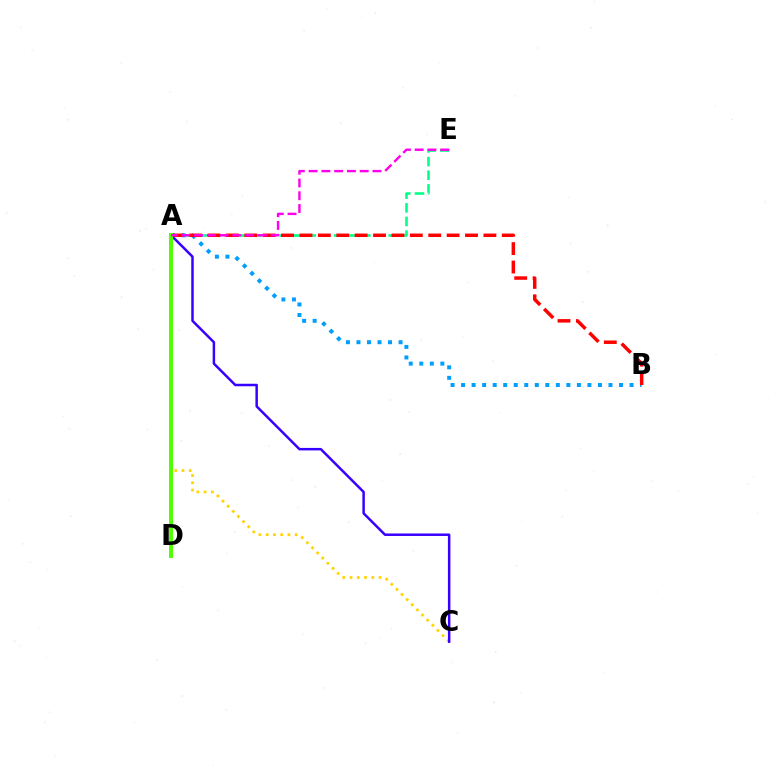{('A', 'C'): [{'color': '#ffd500', 'line_style': 'dotted', 'thickness': 1.97}, {'color': '#3700ff', 'line_style': 'solid', 'thickness': 1.79}], ('A', 'E'): [{'color': '#00ff86', 'line_style': 'dashed', 'thickness': 1.86}, {'color': '#ff00ed', 'line_style': 'dashed', 'thickness': 1.73}], ('A', 'B'): [{'color': '#009eff', 'line_style': 'dotted', 'thickness': 2.86}, {'color': '#ff0000', 'line_style': 'dashed', 'thickness': 2.5}], ('A', 'D'): [{'color': '#4fff00', 'line_style': 'solid', 'thickness': 2.84}]}